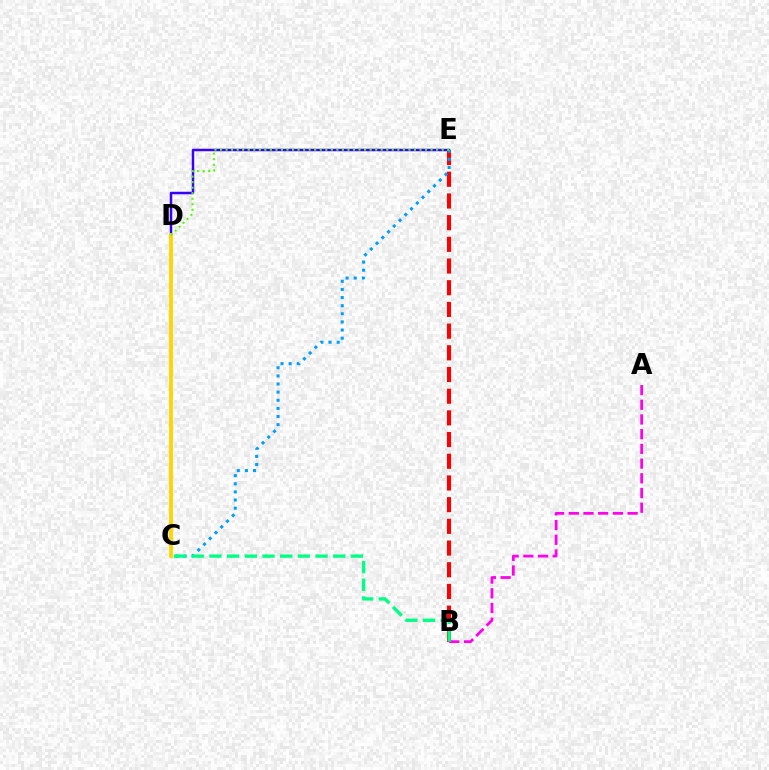{('D', 'E'): [{'color': '#3700ff', 'line_style': 'solid', 'thickness': 1.79}, {'color': '#4fff00', 'line_style': 'dotted', 'thickness': 1.51}], ('B', 'E'): [{'color': '#ff0000', 'line_style': 'dashed', 'thickness': 2.95}], ('C', 'D'): [{'color': '#ffd500', 'line_style': 'solid', 'thickness': 2.77}], ('C', 'E'): [{'color': '#009eff', 'line_style': 'dotted', 'thickness': 2.21}], ('A', 'B'): [{'color': '#ff00ed', 'line_style': 'dashed', 'thickness': 2.0}], ('B', 'C'): [{'color': '#00ff86', 'line_style': 'dashed', 'thickness': 2.4}]}